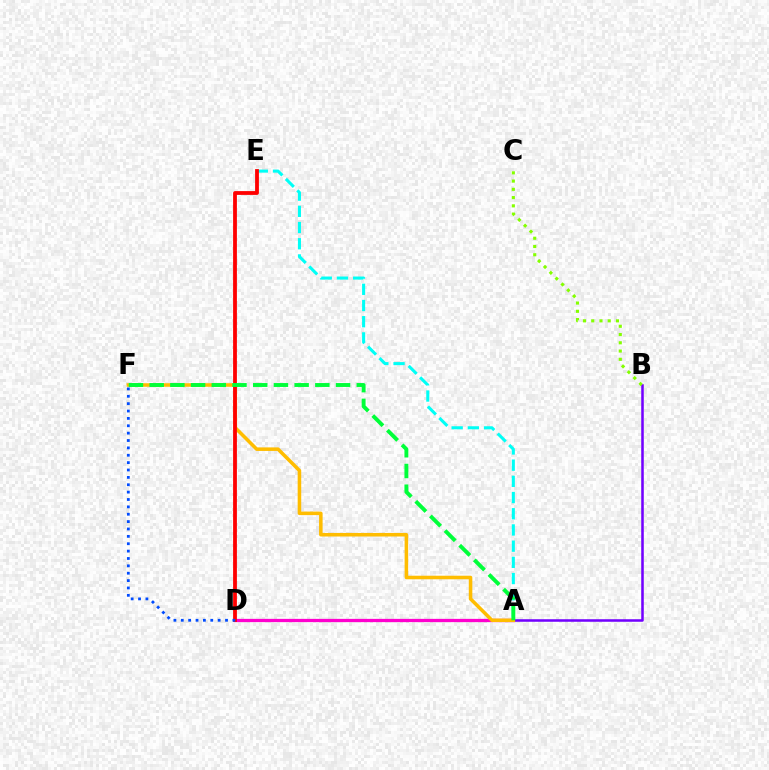{('A', 'D'): [{'color': '#ff00cf', 'line_style': 'solid', 'thickness': 2.35}], ('A', 'B'): [{'color': '#7200ff', 'line_style': 'solid', 'thickness': 1.83}], ('A', 'E'): [{'color': '#00fff6', 'line_style': 'dashed', 'thickness': 2.2}], ('A', 'F'): [{'color': '#ffbd00', 'line_style': 'solid', 'thickness': 2.55}, {'color': '#00ff39', 'line_style': 'dashed', 'thickness': 2.81}], ('D', 'E'): [{'color': '#ff0000', 'line_style': 'solid', 'thickness': 2.73}], ('B', 'C'): [{'color': '#84ff00', 'line_style': 'dotted', 'thickness': 2.24}], ('D', 'F'): [{'color': '#004bff', 'line_style': 'dotted', 'thickness': 2.0}]}